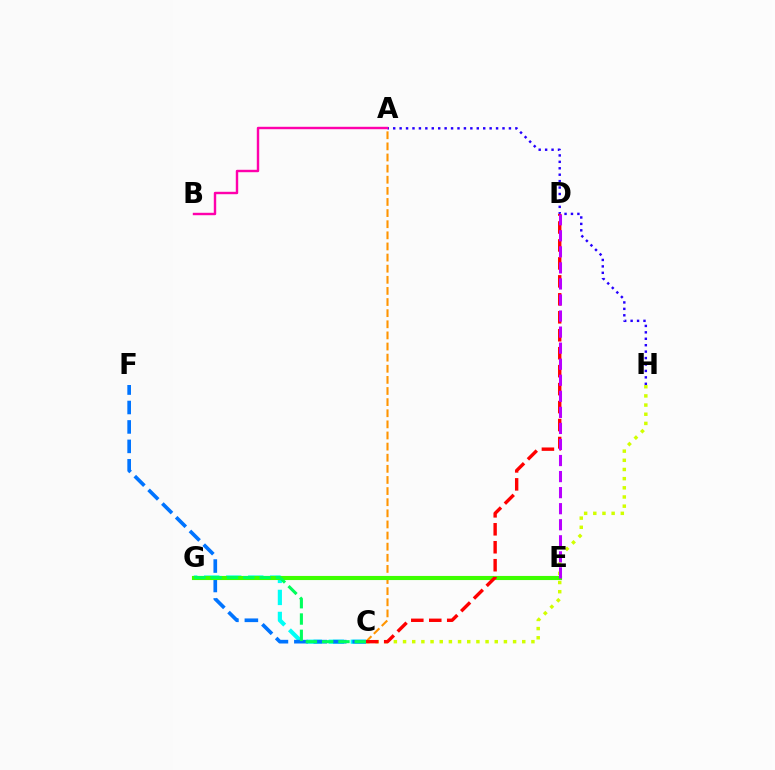{('A', 'C'): [{'color': '#ff9400', 'line_style': 'dashed', 'thickness': 1.51}], ('C', 'G'): [{'color': '#00fff6', 'line_style': 'dashed', 'thickness': 2.99}, {'color': '#00ff5c', 'line_style': 'dashed', 'thickness': 2.22}], ('C', 'F'): [{'color': '#0074ff', 'line_style': 'dashed', 'thickness': 2.64}], ('C', 'H'): [{'color': '#d1ff00', 'line_style': 'dotted', 'thickness': 2.49}], ('A', 'H'): [{'color': '#2500ff', 'line_style': 'dotted', 'thickness': 1.75}], ('E', 'G'): [{'color': '#3dff00', 'line_style': 'solid', 'thickness': 2.96}], ('A', 'B'): [{'color': '#ff00ac', 'line_style': 'solid', 'thickness': 1.74}], ('C', 'D'): [{'color': '#ff0000', 'line_style': 'dashed', 'thickness': 2.44}], ('D', 'E'): [{'color': '#b900ff', 'line_style': 'dashed', 'thickness': 2.18}]}